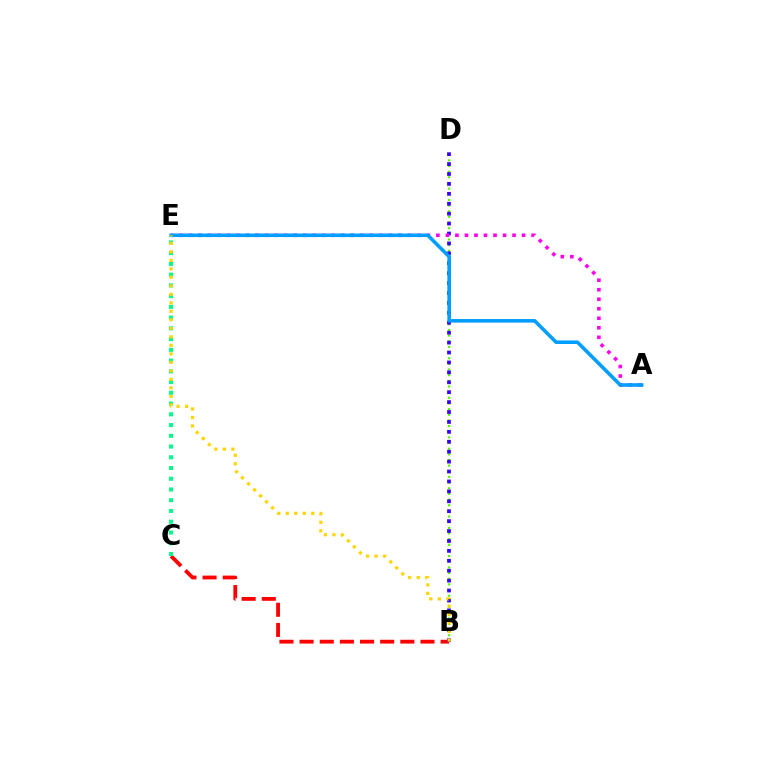{('B', 'D'): [{'color': '#4fff00', 'line_style': 'dotted', 'thickness': 1.54}, {'color': '#3700ff', 'line_style': 'dotted', 'thickness': 2.69}], ('B', 'C'): [{'color': '#ff0000', 'line_style': 'dashed', 'thickness': 2.74}], ('A', 'E'): [{'color': '#ff00ed', 'line_style': 'dotted', 'thickness': 2.59}, {'color': '#009eff', 'line_style': 'solid', 'thickness': 2.57}], ('C', 'E'): [{'color': '#00ff86', 'line_style': 'dotted', 'thickness': 2.92}], ('B', 'E'): [{'color': '#ffd500', 'line_style': 'dotted', 'thickness': 2.31}]}